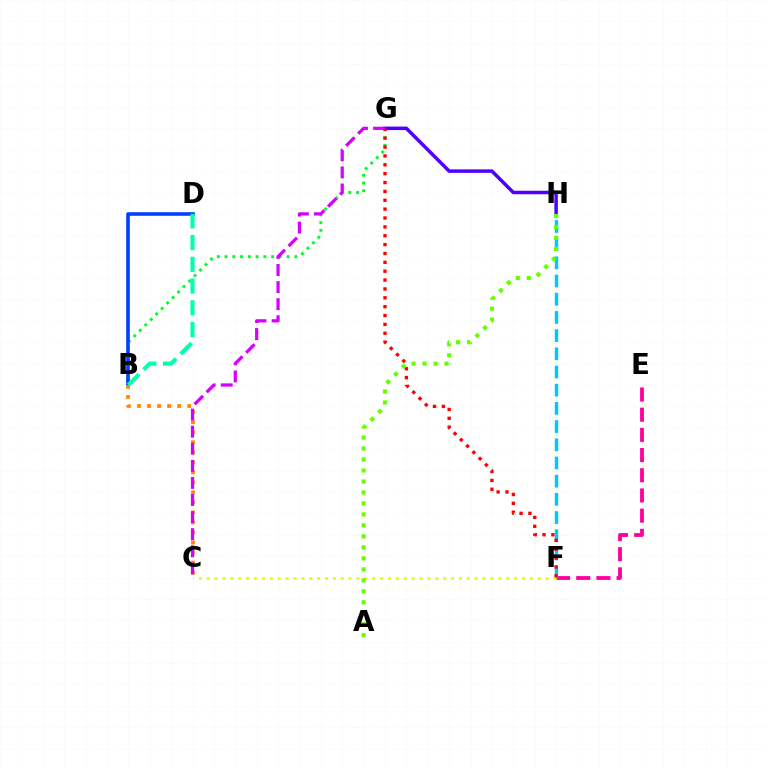{('B', 'G'): [{'color': '#00ff27', 'line_style': 'dotted', 'thickness': 2.11}], ('E', 'F'): [{'color': '#ff00a0', 'line_style': 'dashed', 'thickness': 2.74}], ('G', 'H'): [{'color': '#4f00ff', 'line_style': 'solid', 'thickness': 2.53}], ('B', 'D'): [{'color': '#003fff', 'line_style': 'solid', 'thickness': 2.6}, {'color': '#00ffaf', 'line_style': 'dashed', 'thickness': 2.95}], ('F', 'H'): [{'color': '#00c7ff', 'line_style': 'dashed', 'thickness': 2.47}], ('C', 'F'): [{'color': '#eeff00', 'line_style': 'dotted', 'thickness': 2.14}], ('F', 'G'): [{'color': '#ff0000', 'line_style': 'dotted', 'thickness': 2.41}], ('B', 'C'): [{'color': '#ff8800', 'line_style': 'dotted', 'thickness': 2.73}], ('C', 'G'): [{'color': '#d600ff', 'line_style': 'dashed', 'thickness': 2.32}], ('A', 'H'): [{'color': '#66ff00', 'line_style': 'dotted', 'thickness': 2.98}]}